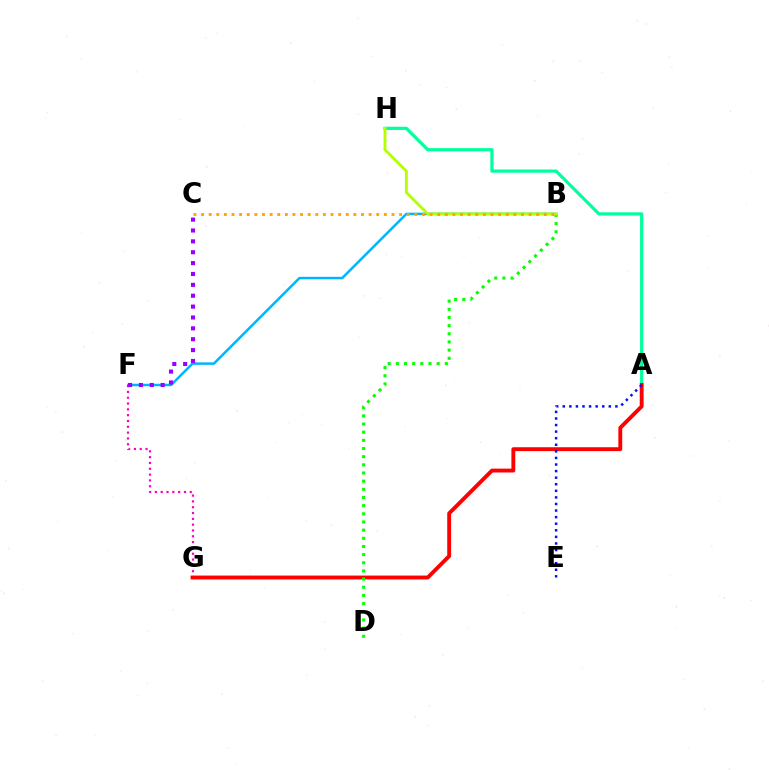{('B', 'F'): [{'color': '#00b5ff', 'line_style': 'solid', 'thickness': 1.79}], ('F', 'G'): [{'color': '#ff00bd', 'line_style': 'dotted', 'thickness': 1.58}], ('C', 'F'): [{'color': '#9b00ff', 'line_style': 'dotted', 'thickness': 2.95}], ('A', 'H'): [{'color': '#00ff9d', 'line_style': 'solid', 'thickness': 2.3}], ('A', 'G'): [{'color': '#ff0000', 'line_style': 'solid', 'thickness': 2.79}], ('B', 'D'): [{'color': '#08ff00', 'line_style': 'dotted', 'thickness': 2.22}], ('A', 'E'): [{'color': '#0010ff', 'line_style': 'dotted', 'thickness': 1.79}], ('B', 'H'): [{'color': '#b3ff00', 'line_style': 'solid', 'thickness': 2.04}], ('B', 'C'): [{'color': '#ffa500', 'line_style': 'dotted', 'thickness': 2.07}]}